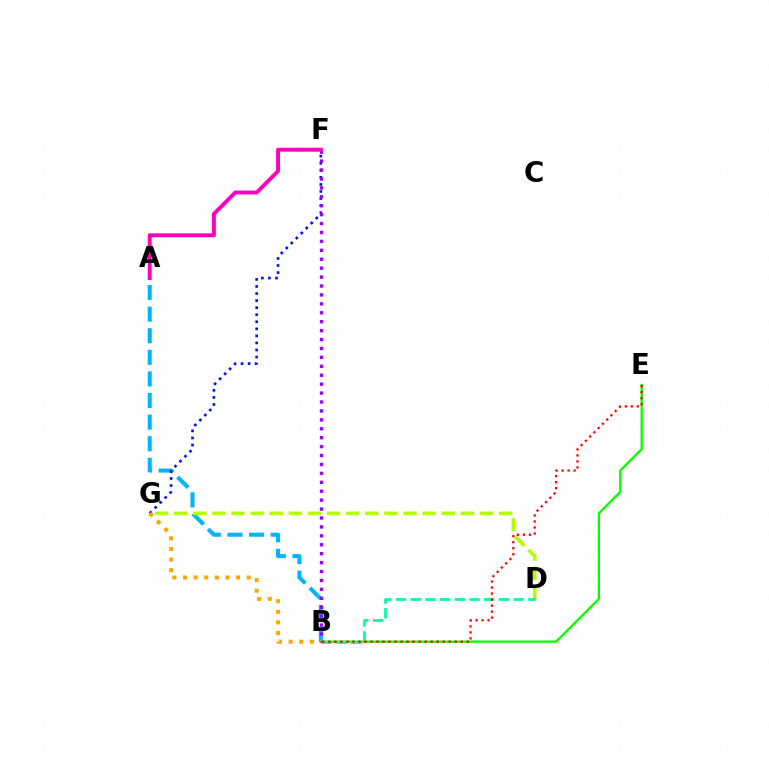{('A', 'B'): [{'color': '#00b5ff', 'line_style': 'dashed', 'thickness': 2.93}], ('D', 'G'): [{'color': '#b3ff00', 'line_style': 'dashed', 'thickness': 2.6}], ('F', 'G'): [{'color': '#0010ff', 'line_style': 'dotted', 'thickness': 1.92}], ('B', 'E'): [{'color': '#08ff00', 'line_style': 'solid', 'thickness': 1.67}, {'color': '#ff0000', 'line_style': 'dotted', 'thickness': 1.64}], ('B', 'D'): [{'color': '#00ff9d', 'line_style': 'dashed', 'thickness': 1.99}], ('B', 'F'): [{'color': '#9b00ff', 'line_style': 'dotted', 'thickness': 2.42}], ('B', 'G'): [{'color': '#ffa500', 'line_style': 'dotted', 'thickness': 2.88}], ('A', 'F'): [{'color': '#ff00bd', 'line_style': 'solid', 'thickness': 2.82}]}